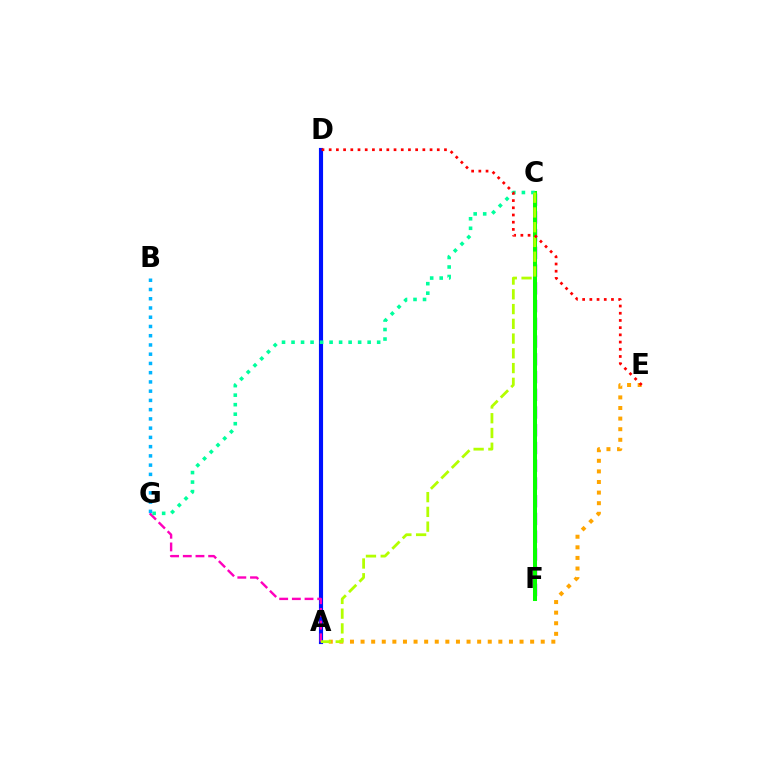{('A', 'E'): [{'color': '#ffa500', 'line_style': 'dotted', 'thickness': 2.88}], ('C', 'F'): [{'color': '#9b00ff', 'line_style': 'dashed', 'thickness': 2.41}, {'color': '#08ff00', 'line_style': 'solid', 'thickness': 2.9}], ('A', 'D'): [{'color': '#0010ff', 'line_style': 'solid', 'thickness': 2.98}], ('A', 'G'): [{'color': '#ff00bd', 'line_style': 'dashed', 'thickness': 1.72}], ('C', 'G'): [{'color': '#00ff9d', 'line_style': 'dotted', 'thickness': 2.58}], ('A', 'C'): [{'color': '#b3ff00', 'line_style': 'dashed', 'thickness': 2.0}], ('B', 'G'): [{'color': '#00b5ff', 'line_style': 'dotted', 'thickness': 2.51}], ('D', 'E'): [{'color': '#ff0000', 'line_style': 'dotted', 'thickness': 1.96}]}